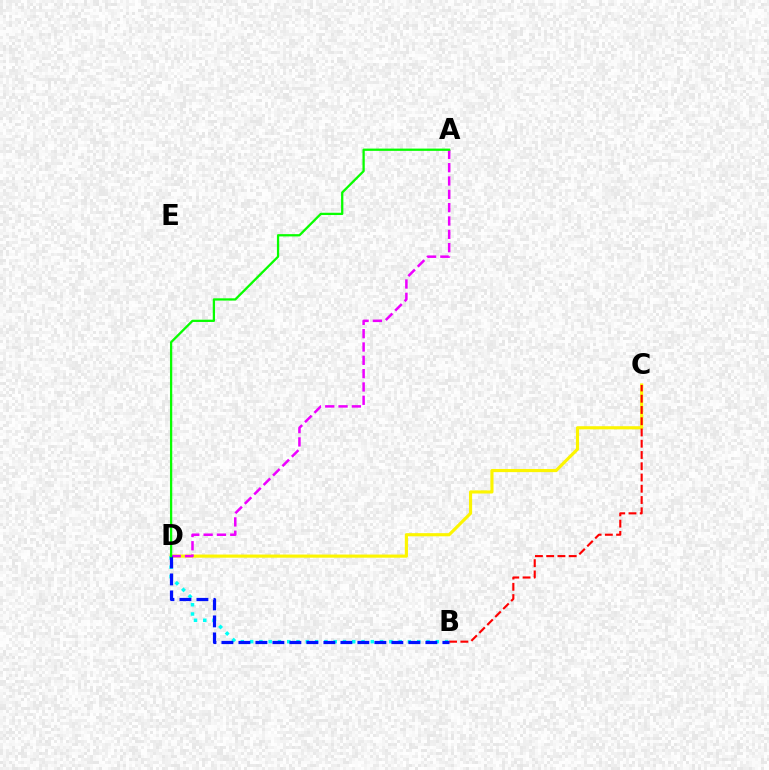{('C', 'D'): [{'color': '#fcf500', 'line_style': 'solid', 'thickness': 2.26}], ('B', 'C'): [{'color': '#ff0000', 'line_style': 'dashed', 'thickness': 1.53}], ('B', 'D'): [{'color': '#00fff6', 'line_style': 'dotted', 'thickness': 2.52}, {'color': '#0010ff', 'line_style': 'dashed', 'thickness': 2.31}], ('A', 'D'): [{'color': '#ee00ff', 'line_style': 'dashed', 'thickness': 1.81}, {'color': '#08ff00', 'line_style': 'solid', 'thickness': 1.64}]}